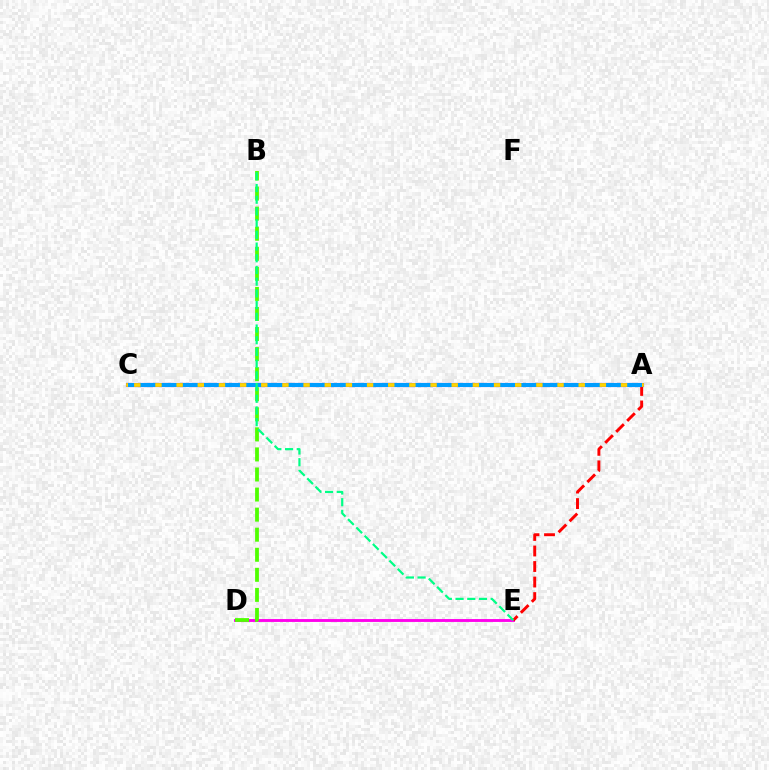{('D', 'E'): [{'color': '#ff00ed', 'line_style': 'solid', 'thickness': 2.07}], ('A', 'E'): [{'color': '#ff0000', 'line_style': 'dashed', 'thickness': 2.11}], ('A', 'C'): [{'color': '#3700ff', 'line_style': 'solid', 'thickness': 2.97}, {'color': '#ffd500', 'line_style': 'solid', 'thickness': 2.76}, {'color': '#009eff', 'line_style': 'dashed', 'thickness': 2.87}], ('B', 'D'): [{'color': '#4fff00', 'line_style': 'dashed', 'thickness': 2.73}], ('B', 'E'): [{'color': '#00ff86', 'line_style': 'dashed', 'thickness': 1.59}]}